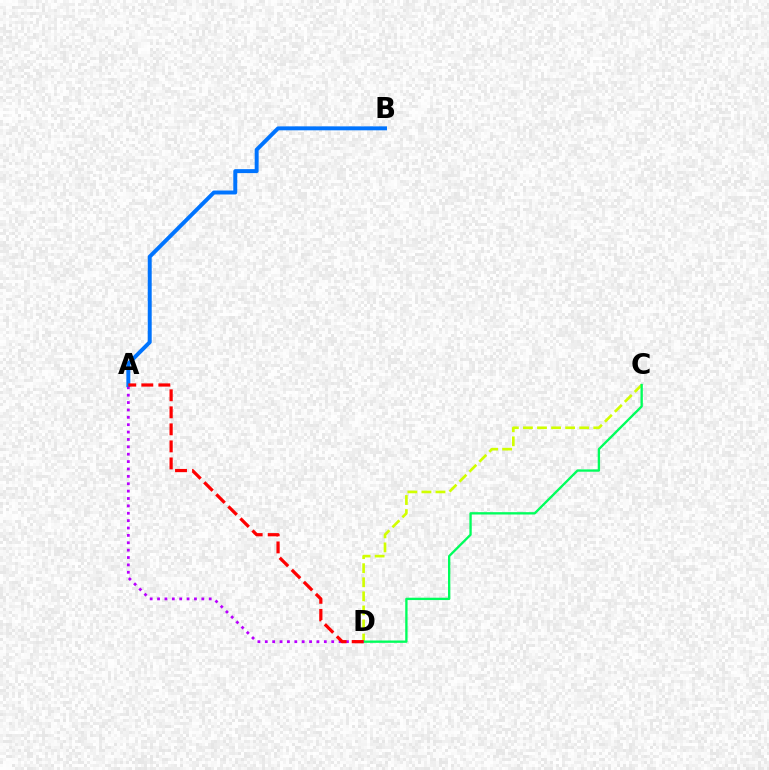{('C', 'D'): [{'color': '#d1ff00', 'line_style': 'dashed', 'thickness': 1.91}, {'color': '#00ff5c', 'line_style': 'solid', 'thickness': 1.68}], ('A', 'D'): [{'color': '#b900ff', 'line_style': 'dotted', 'thickness': 2.01}, {'color': '#ff0000', 'line_style': 'dashed', 'thickness': 2.31}], ('A', 'B'): [{'color': '#0074ff', 'line_style': 'solid', 'thickness': 2.84}]}